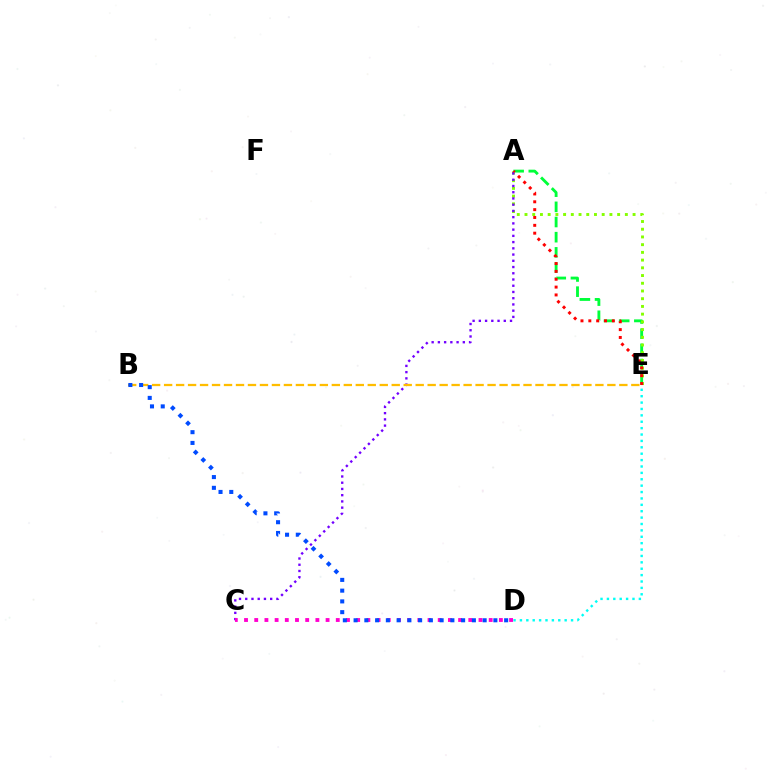{('A', 'E'): [{'color': '#00ff39', 'line_style': 'dashed', 'thickness': 2.06}, {'color': '#84ff00', 'line_style': 'dotted', 'thickness': 2.1}, {'color': '#ff0000', 'line_style': 'dotted', 'thickness': 2.13}], ('A', 'C'): [{'color': '#7200ff', 'line_style': 'dotted', 'thickness': 1.69}], ('D', 'E'): [{'color': '#00fff6', 'line_style': 'dotted', 'thickness': 1.74}], ('C', 'D'): [{'color': '#ff00cf', 'line_style': 'dotted', 'thickness': 2.77}], ('B', 'E'): [{'color': '#ffbd00', 'line_style': 'dashed', 'thickness': 1.63}], ('B', 'D'): [{'color': '#004bff', 'line_style': 'dotted', 'thickness': 2.92}]}